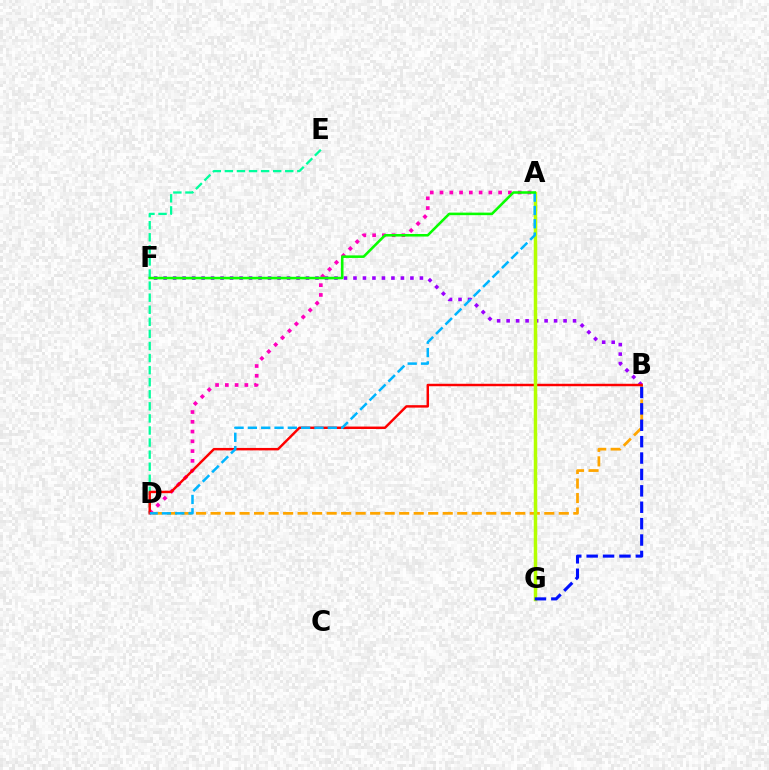{('B', 'F'): [{'color': '#9b00ff', 'line_style': 'dotted', 'thickness': 2.58}], ('D', 'E'): [{'color': '#00ff9d', 'line_style': 'dashed', 'thickness': 1.64}], ('A', 'D'): [{'color': '#ff00bd', 'line_style': 'dotted', 'thickness': 2.65}, {'color': '#00b5ff', 'line_style': 'dashed', 'thickness': 1.81}], ('B', 'D'): [{'color': '#ffa500', 'line_style': 'dashed', 'thickness': 1.97}, {'color': '#ff0000', 'line_style': 'solid', 'thickness': 1.76}], ('A', 'G'): [{'color': '#b3ff00', 'line_style': 'solid', 'thickness': 2.5}], ('A', 'F'): [{'color': '#08ff00', 'line_style': 'solid', 'thickness': 1.84}], ('B', 'G'): [{'color': '#0010ff', 'line_style': 'dashed', 'thickness': 2.23}]}